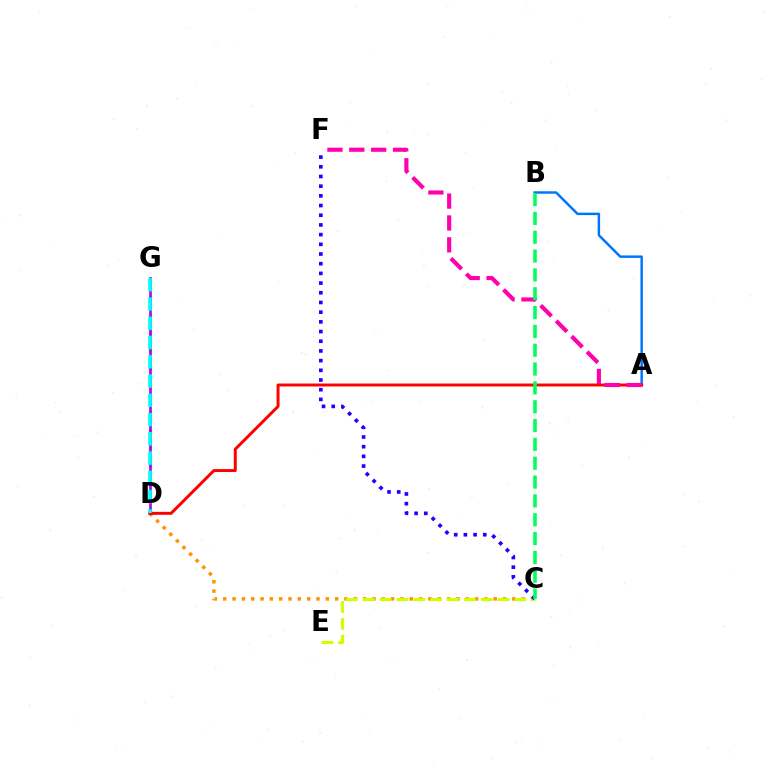{('A', 'B'): [{'color': '#0074ff', 'line_style': 'solid', 'thickness': 1.76}], ('D', 'G'): [{'color': '#3dff00', 'line_style': 'dotted', 'thickness': 2.41}, {'color': '#b900ff', 'line_style': 'solid', 'thickness': 1.94}, {'color': '#00fff6', 'line_style': 'dashed', 'thickness': 2.62}], ('C', 'D'): [{'color': '#ff9400', 'line_style': 'dotted', 'thickness': 2.53}], ('C', 'E'): [{'color': '#d1ff00', 'line_style': 'dashed', 'thickness': 2.29}], ('A', 'D'): [{'color': '#ff0000', 'line_style': 'solid', 'thickness': 2.13}], ('C', 'F'): [{'color': '#2500ff', 'line_style': 'dotted', 'thickness': 2.63}], ('A', 'F'): [{'color': '#ff00ac', 'line_style': 'dashed', 'thickness': 2.97}], ('B', 'C'): [{'color': '#00ff5c', 'line_style': 'dashed', 'thickness': 2.56}]}